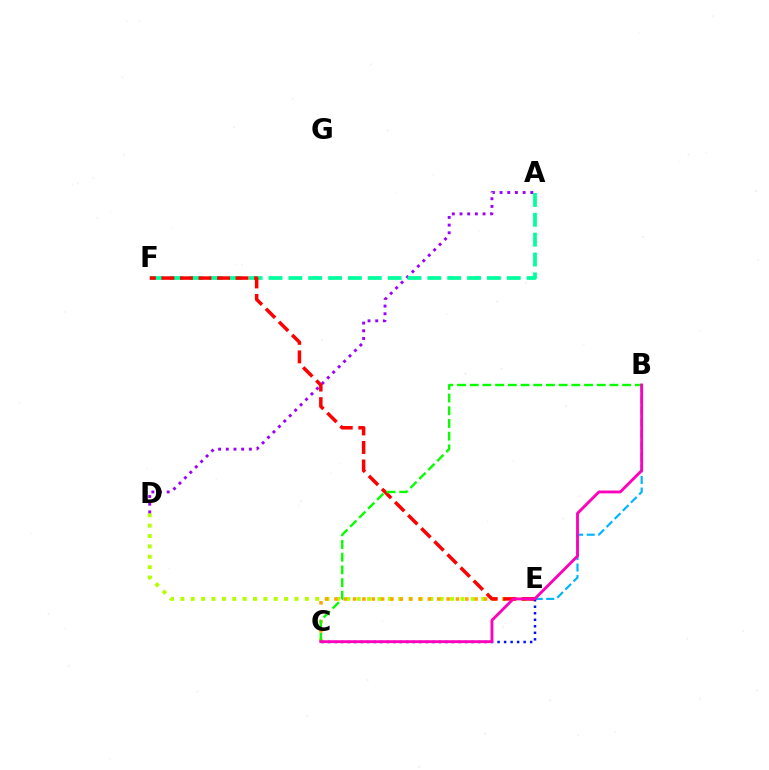{('D', 'E'): [{'color': '#b3ff00', 'line_style': 'dotted', 'thickness': 2.82}], ('A', 'D'): [{'color': '#9b00ff', 'line_style': 'dotted', 'thickness': 2.09}], ('A', 'F'): [{'color': '#00ff9d', 'line_style': 'dashed', 'thickness': 2.7}], ('C', 'E'): [{'color': '#ffa500', 'line_style': 'dotted', 'thickness': 2.54}, {'color': '#0010ff', 'line_style': 'dotted', 'thickness': 1.77}], ('B', 'E'): [{'color': '#00b5ff', 'line_style': 'dashed', 'thickness': 1.56}], ('E', 'F'): [{'color': '#ff0000', 'line_style': 'dashed', 'thickness': 2.52}], ('B', 'C'): [{'color': '#08ff00', 'line_style': 'dashed', 'thickness': 1.73}, {'color': '#ff00bd', 'line_style': 'solid', 'thickness': 2.05}]}